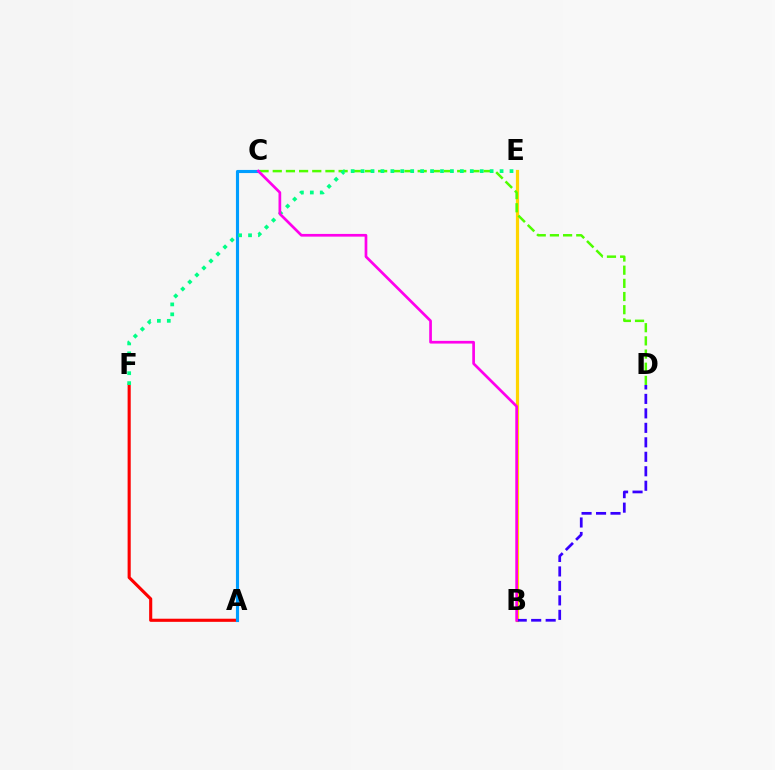{('B', 'E'): [{'color': '#ffd500', 'line_style': 'solid', 'thickness': 2.3}], ('C', 'D'): [{'color': '#4fff00', 'line_style': 'dashed', 'thickness': 1.79}], ('B', 'D'): [{'color': '#3700ff', 'line_style': 'dashed', 'thickness': 1.97}], ('A', 'F'): [{'color': '#ff0000', 'line_style': 'solid', 'thickness': 2.24}], ('A', 'C'): [{'color': '#009eff', 'line_style': 'solid', 'thickness': 2.25}], ('E', 'F'): [{'color': '#00ff86', 'line_style': 'dotted', 'thickness': 2.7}], ('B', 'C'): [{'color': '#ff00ed', 'line_style': 'solid', 'thickness': 1.95}]}